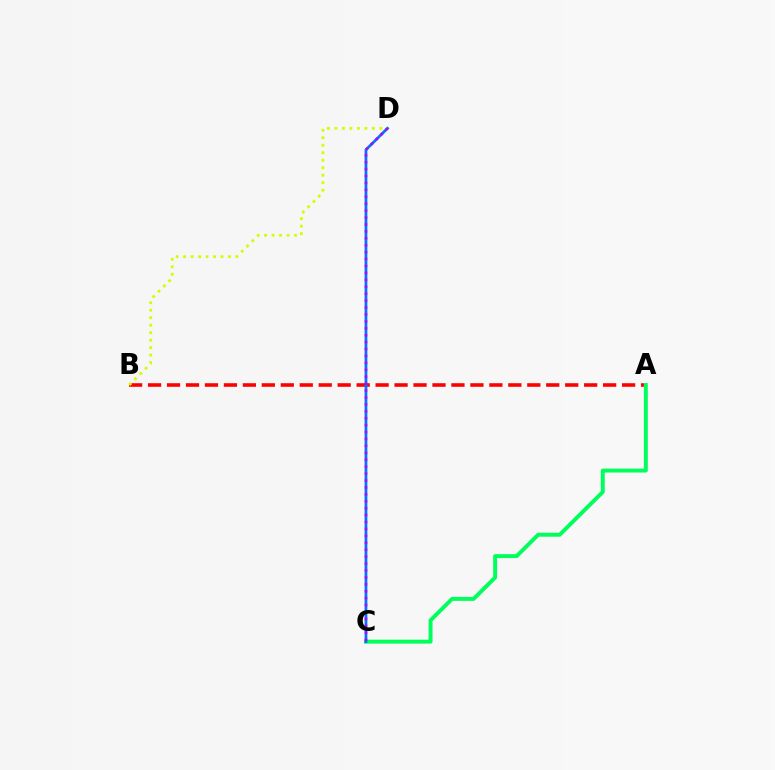{('A', 'B'): [{'color': '#ff0000', 'line_style': 'dashed', 'thickness': 2.58}], ('A', 'C'): [{'color': '#00ff5c', 'line_style': 'solid', 'thickness': 2.84}], ('B', 'D'): [{'color': '#d1ff00', 'line_style': 'dotted', 'thickness': 2.03}], ('C', 'D'): [{'color': '#0074ff', 'line_style': 'solid', 'thickness': 1.98}, {'color': '#b900ff', 'line_style': 'dotted', 'thickness': 1.88}]}